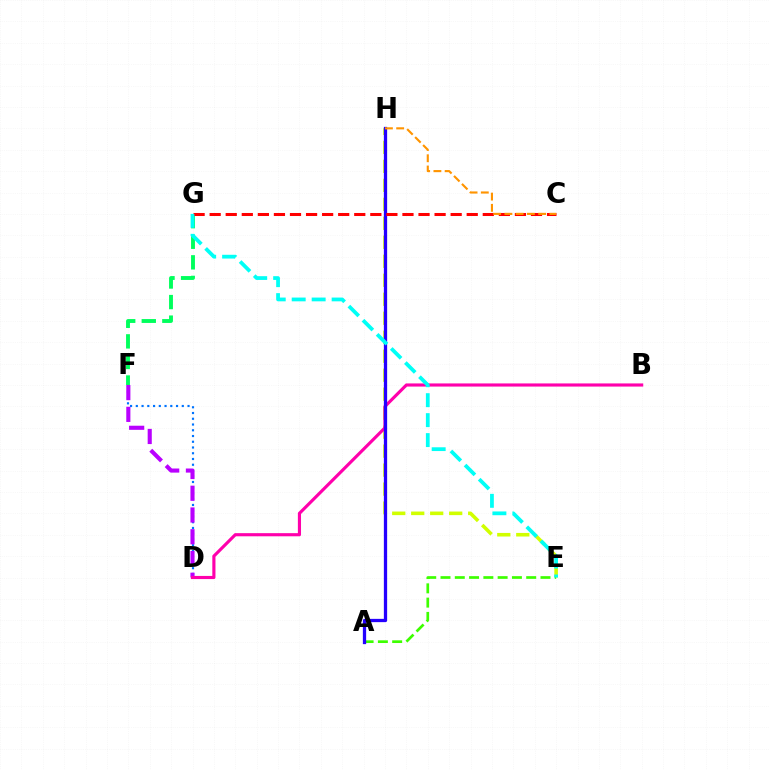{('D', 'F'): [{'color': '#0074ff', 'line_style': 'dotted', 'thickness': 1.56}, {'color': '#b900ff', 'line_style': 'dashed', 'thickness': 2.96}], ('E', 'H'): [{'color': '#d1ff00', 'line_style': 'dashed', 'thickness': 2.58}], ('B', 'D'): [{'color': '#ff00ac', 'line_style': 'solid', 'thickness': 2.26}], ('A', 'E'): [{'color': '#3dff00', 'line_style': 'dashed', 'thickness': 1.94}], ('A', 'H'): [{'color': '#2500ff', 'line_style': 'solid', 'thickness': 2.35}], ('F', 'G'): [{'color': '#00ff5c', 'line_style': 'dashed', 'thickness': 2.8}], ('C', 'G'): [{'color': '#ff0000', 'line_style': 'dashed', 'thickness': 2.18}], ('E', 'G'): [{'color': '#00fff6', 'line_style': 'dashed', 'thickness': 2.71}], ('C', 'H'): [{'color': '#ff9400', 'line_style': 'dashed', 'thickness': 1.53}]}